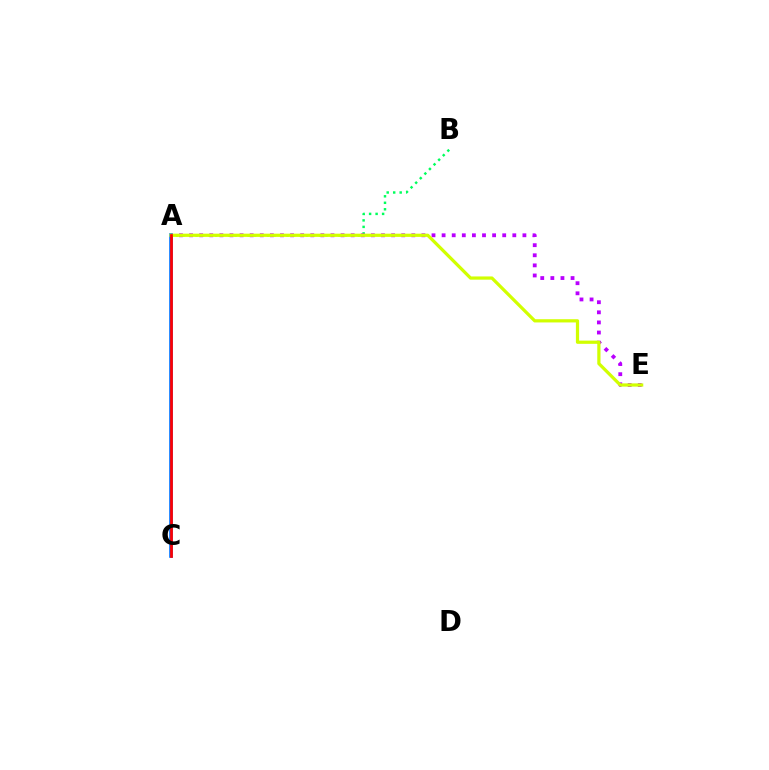{('A', 'B'): [{'color': '#00ff5c', 'line_style': 'dotted', 'thickness': 1.77}], ('A', 'E'): [{'color': '#b900ff', 'line_style': 'dotted', 'thickness': 2.74}, {'color': '#d1ff00', 'line_style': 'solid', 'thickness': 2.32}], ('A', 'C'): [{'color': '#0074ff', 'line_style': 'solid', 'thickness': 2.61}, {'color': '#ff0000', 'line_style': 'solid', 'thickness': 1.96}]}